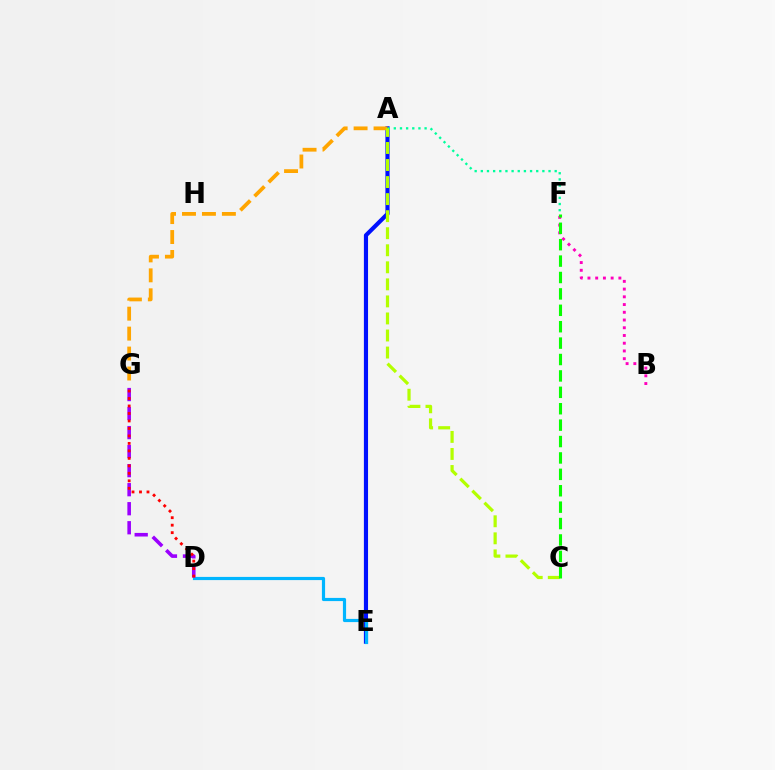{('B', 'F'): [{'color': '#ff00bd', 'line_style': 'dotted', 'thickness': 2.1}], ('A', 'E'): [{'color': '#0010ff', 'line_style': 'solid', 'thickness': 2.99}], ('D', 'E'): [{'color': '#00b5ff', 'line_style': 'solid', 'thickness': 2.3}], ('A', 'F'): [{'color': '#00ff9d', 'line_style': 'dotted', 'thickness': 1.67}], ('A', 'G'): [{'color': '#ffa500', 'line_style': 'dashed', 'thickness': 2.71}], ('D', 'G'): [{'color': '#9b00ff', 'line_style': 'dashed', 'thickness': 2.58}, {'color': '#ff0000', 'line_style': 'dotted', 'thickness': 2.03}], ('A', 'C'): [{'color': '#b3ff00', 'line_style': 'dashed', 'thickness': 2.32}], ('C', 'F'): [{'color': '#08ff00', 'line_style': 'dashed', 'thickness': 2.23}]}